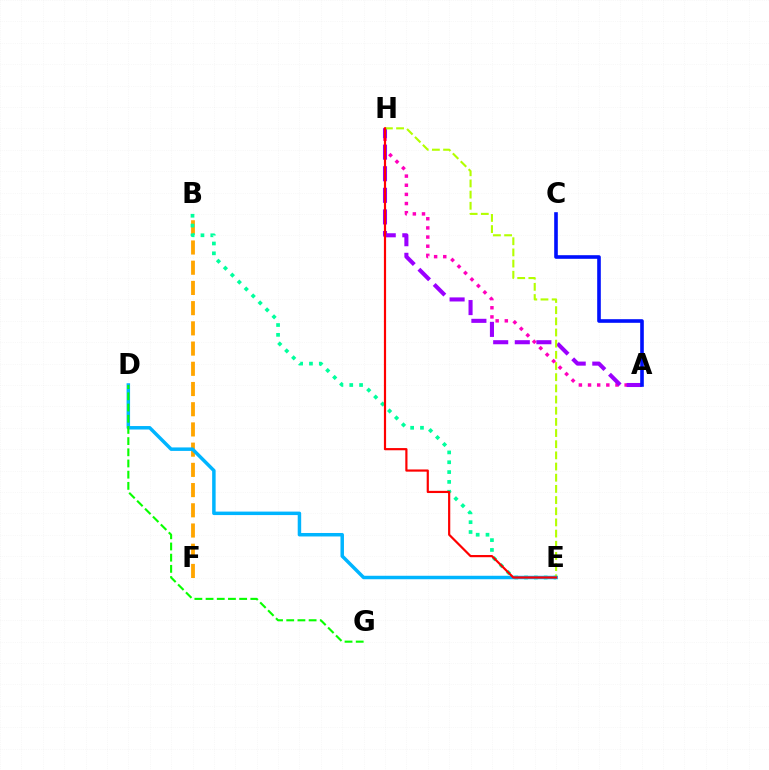{('B', 'F'): [{'color': '#ffa500', 'line_style': 'dashed', 'thickness': 2.75}], ('A', 'H'): [{'color': '#ff00bd', 'line_style': 'dotted', 'thickness': 2.49}, {'color': '#9b00ff', 'line_style': 'dashed', 'thickness': 2.93}], ('B', 'E'): [{'color': '#00ff9d', 'line_style': 'dotted', 'thickness': 2.67}], ('E', 'H'): [{'color': '#b3ff00', 'line_style': 'dashed', 'thickness': 1.52}, {'color': '#ff0000', 'line_style': 'solid', 'thickness': 1.58}], ('A', 'C'): [{'color': '#0010ff', 'line_style': 'solid', 'thickness': 2.61}], ('D', 'E'): [{'color': '#00b5ff', 'line_style': 'solid', 'thickness': 2.5}], ('D', 'G'): [{'color': '#08ff00', 'line_style': 'dashed', 'thickness': 1.52}]}